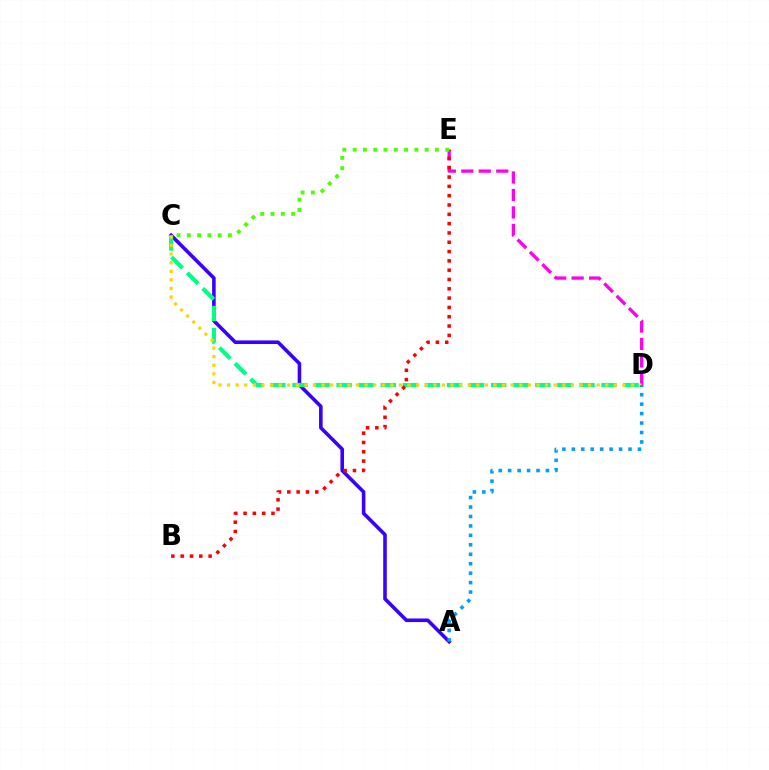{('A', 'C'): [{'color': '#3700ff', 'line_style': 'solid', 'thickness': 2.58}], ('C', 'D'): [{'color': '#00ff86', 'line_style': 'dashed', 'thickness': 3.0}, {'color': '#ffd500', 'line_style': 'dotted', 'thickness': 2.34}], ('D', 'E'): [{'color': '#ff00ed', 'line_style': 'dashed', 'thickness': 2.37}], ('B', 'E'): [{'color': '#ff0000', 'line_style': 'dotted', 'thickness': 2.53}], ('C', 'E'): [{'color': '#4fff00', 'line_style': 'dotted', 'thickness': 2.8}], ('A', 'D'): [{'color': '#009eff', 'line_style': 'dotted', 'thickness': 2.57}]}